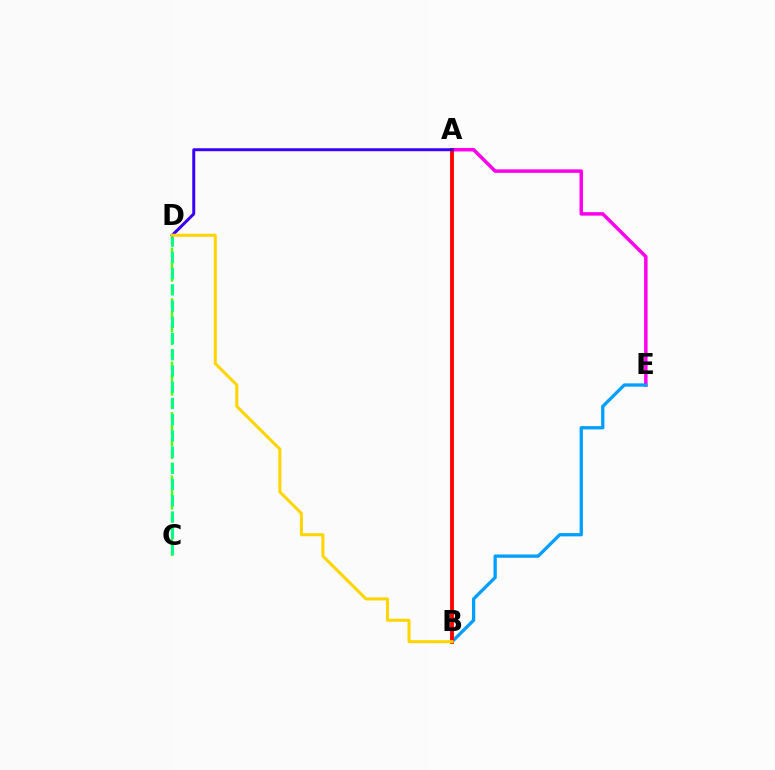{('A', 'E'): [{'color': '#ff00ed', 'line_style': 'solid', 'thickness': 2.52}], ('C', 'D'): [{'color': '#4fff00', 'line_style': 'dashed', 'thickness': 1.72}, {'color': '#00ff86', 'line_style': 'dashed', 'thickness': 2.2}], ('B', 'E'): [{'color': '#009eff', 'line_style': 'solid', 'thickness': 2.37}], ('A', 'B'): [{'color': '#ff0000', 'line_style': 'solid', 'thickness': 2.77}], ('A', 'D'): [{'color': '#3700ff', 'line_style': 'solid', 'thickness': 2.14}], ('B', 'D'): [{'color': '#ffd500', 'line_style': 'solid', 'thickness': 2.18}]}